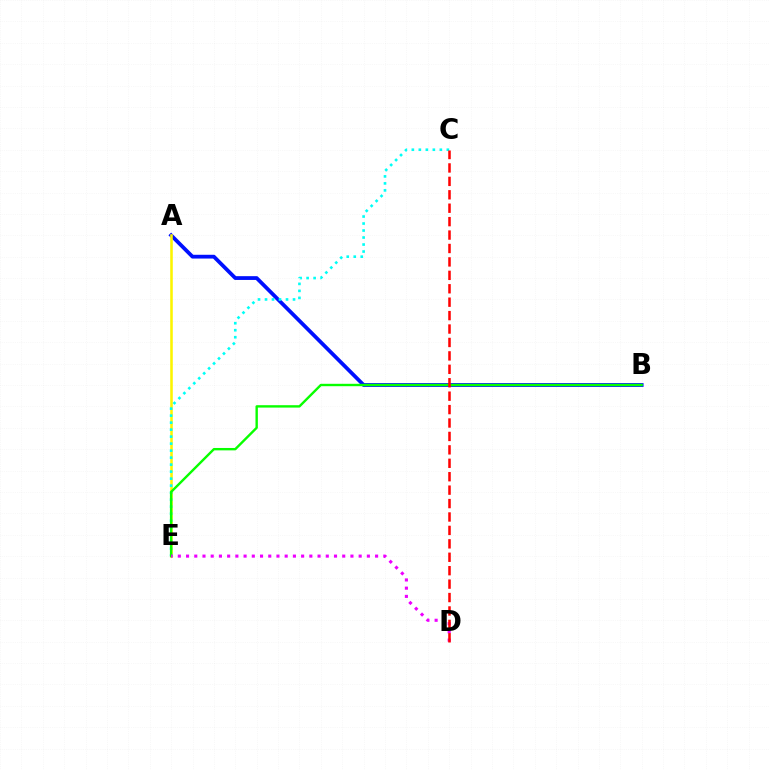{('A', 'B'): [{'color': '#0010ff', 'line_style': 'solid', 'thickness': 2.72}], ('A', 'E'): [{'color': '#fcf500', 'line_style': 'solid', 'thickness': 1.85}], ('C', 'E'): [{'color': '#00fff6', 'line_style': 'dotted', 'thickness': 1.9}], ('B', 'E'): [{'color': '#08ff00', 'line_style': 'solid', 'thickness': 1.72}], ('D', 'E'): [{'color': '#ee00ff', 'line_style': 'dotted', 'thickness': 2.23}], ('C', 'D'): [{'color': '#ff0000', 'line_style': 'dashed', 'thickness': 1.82}]}